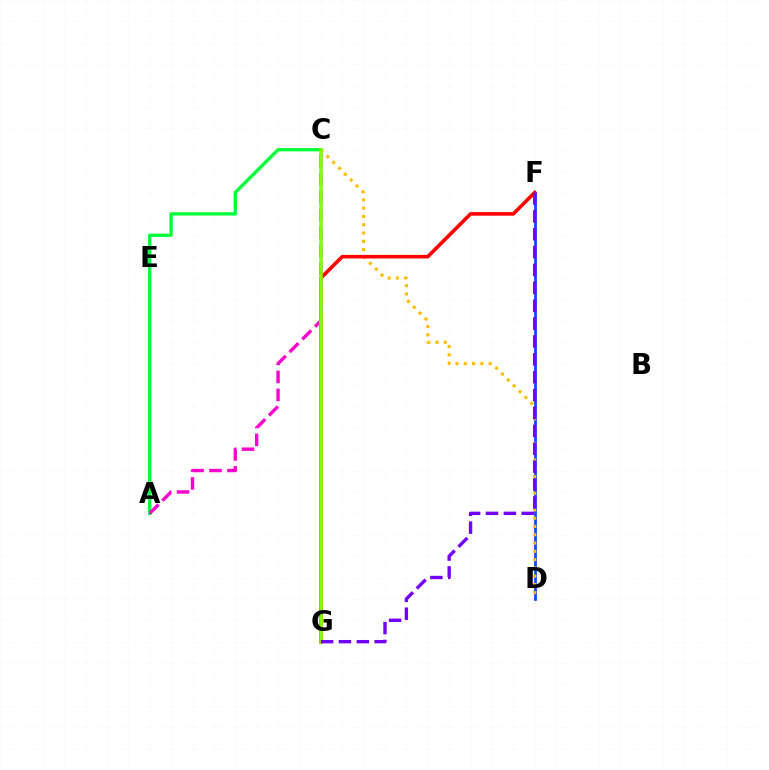{('D', 'F'): [{'color': '#004bff', 'line_style': 'solid', 'thickness': 1.98}], ('C', 'G'): [{'color': '#00fff6', 'line_style': 'dashed', 'thickness': 1.68}, {'color': '#84ff00', 'line_style': 'solid', 'thickness': 2.54}], ('C', 'D'): [{'color': '#ffbd00', 'line_style': 'dotted', 'thickness': 2.25}], ('F', 'G'): [{'color': '#ff0000', 'line_style': 'solid', 'thickness': 2.58}, {'color': '#7200ff', 'line_style': 'dashed', 'thickness': 2.43}], ('A', 'C'): [{'color': '#00ff39', 'line_style': 'solid', 'thickness': 2.39}, {'color': '#ff00cf', 'line_style': 'dashed', 'thickness': 2.44}]}